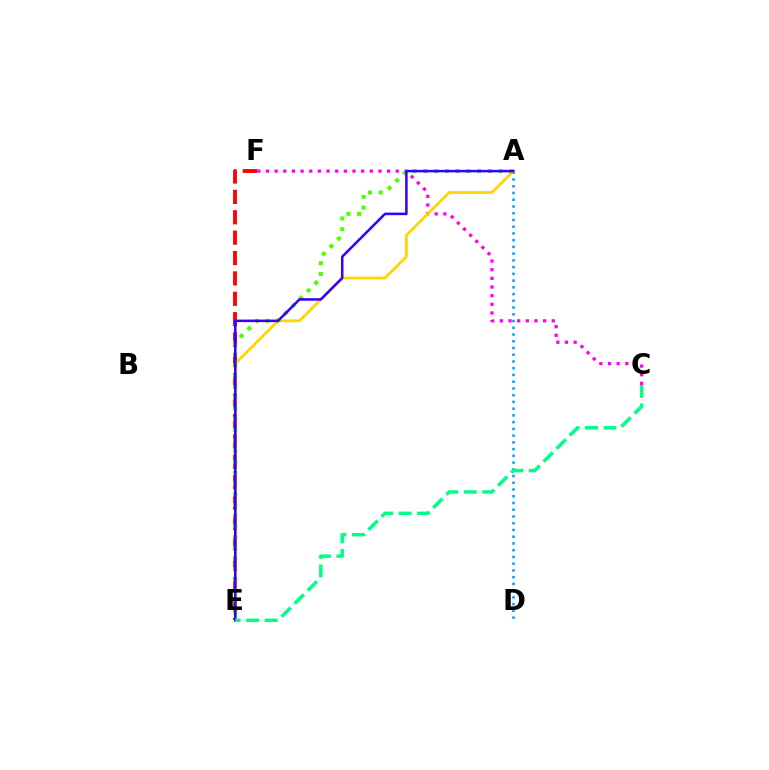{('A', 'D'): [{'color': '#009eff', 'line_style': 'dotted', 'thickness': 1.83}], ('E', 'F'): [{'color': '#ff0000', 'line_style': 'dashed', 'thickness': 2.77}], ('C', 'F'): [{'color': '#ff00ed', 'line_style': 'dotted', 'thickness': 2.35}], ('A', 'E'): [{'color': '#ffd500', 'line_style': 'solid', 'thickness': 2.0}, {'color': '#4fff00', 'line_style': 'dotted', 'thickness': 2.92}, {'color': '#3700ff', 'line_style': 'solid', 'thickness': 1.83}], ('C', 'E'): [{'color': '#00ff86', 'line_style': 'dashed', 'thickness': 2.51}]}